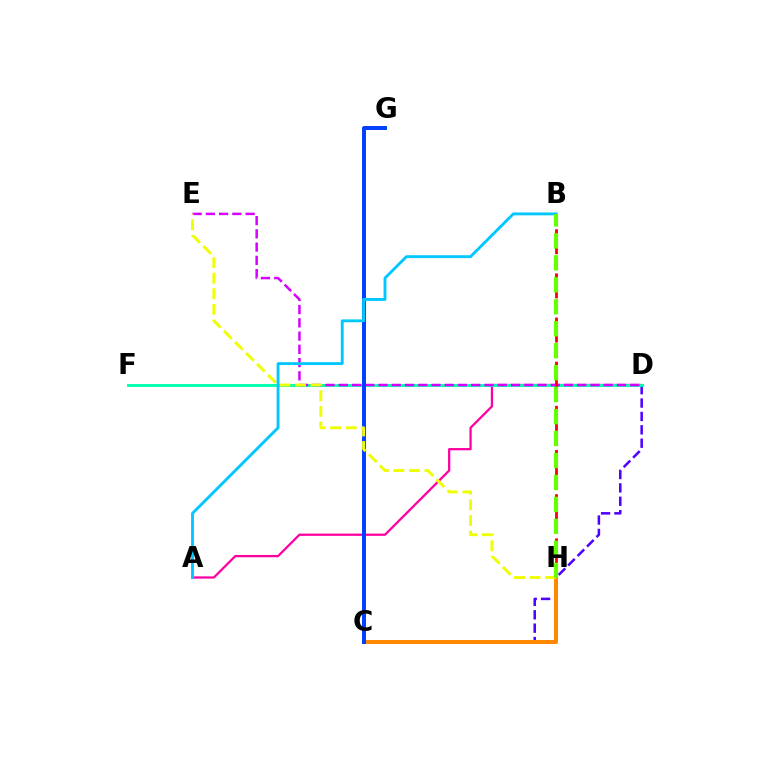{('C', 'D'): [{'color': '#4f00ff', 'line_style': 'dashed', 'thickness': 1.82}], ('A', 'D'): [{'color': '#ff00a0', 'line_style': 'solid', 'thickness': 1.63}], ('C', 'G'): [{'color': '#00ff27', 'line_style': 'solid', 'thickness': 1.53}, {'color': '#003fff', 'line_style': 'solid', 'thickness': 2.84}], ('D', 'F'): [{'color': '#00ffaf', 'line_style': 'solid', 'thickness': 2.08}], ('C', 'H'): [{'color': '#ff8800', 'line_style': 'solid', 'thickness': 2.87}], ('D', 'E'): [{'color': '#d600ff', 'line_style': 'dashed', 'thickness': 1.8}], ('E', 'H'): [{'color': '#eeff00', 'line_style': 'dashed', 'thickness': 2.12}], ('B', 'H'): [{'color': '#ff0000', 'line_style': 'dashed', 'thickness': 2.0}, {'color': '#66ff00', 'line_style': 'dashed', 'thickness': 2.98}], ('A', 'B'): [{'color': '#00c7ff', 'line_style': 'solid', 'thickness': 2.06}]}